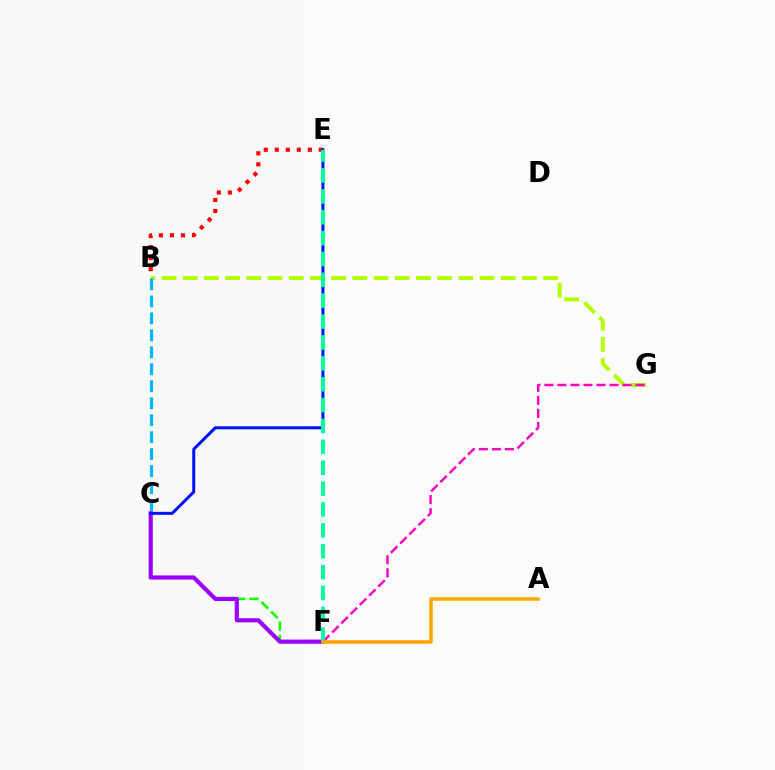{('C', 'F'): [{'color': '#08ff00', 'line_style': 'dashed', 'thickness': 1.83}, {'color': '#9b00ff', 'line_style': 'solid', 'thickness': 3.0}], ('B', 'E'): [{'color': '#ff0000', 'line_style': 'dotted', 'thickness': 2.99}], ('B', 'G'): [{'color': '#b3ff00', 'line_style': 'dashed', 'thickness': 2.88}], ('B', 'C'): [{'color': '#00b5ff', 'line_style': 'dashed', 'thickness': 2.31}], ('C', 'E'): [{'color': '#0010ff', 'line_style': 'solid', 'thickness': 2.16}], ('F', 'G'): [{'color': '#ff00bd', 'line_style': 'dashed', 'thickness': 1.77}], ('E', 'F'): [{'color': '#00ff9d', 'line_style': 'dashed', 'thickness': 2.84}], ('A', 'F'): [{'color': '#ffa500', 'line_style': 'solid', 'thickness': 2.53}]}